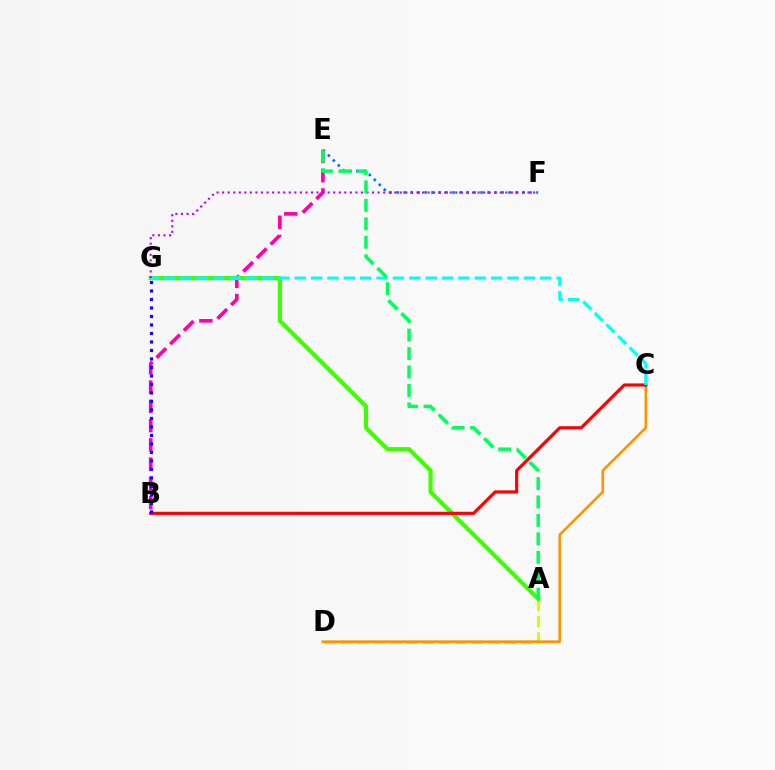{('E', 'F'): [{'color': '#0074ff', 'line_style': 'dotted', 'thickness': 1.9}], ('B', 'E'): [{'color': '#ff00ac', 'line_style': 'dashed', 'thickness': 2.62}], ('A', 'D'): [{'color': '#d1ff00', 'line_style': 'dashed', 'thickness': 2.23}], ('A', 'G'): [{'color': '#3dff00', 'line_style': 'solid', 'thickness': 2.99}], ('C', 'D'): [{'color': '#ff9400', 'line_style': 'solid', 'thickness': 1.89}], ('B', 'C'): [{'color': '#ff0000', 'line_style': 'solid', 'thickness': 2.27}], ('C', 'G'): [{'color': '#00fff6', 'line_style': 'dashed', 'thickness': 2.22}], ('F', 'G'): [{'color': '#b900ff', 'line_style': 'dotted', 'thickness': 1.51}], ('B', 'G'): [{'color': '#2500ff', 'line_style': 'dotted', 'thickness': 2.31}], ('A', 'E'): [{'color': '#00ff5c', 'line_style': 'dashed', 'thickness': 2.51}]}